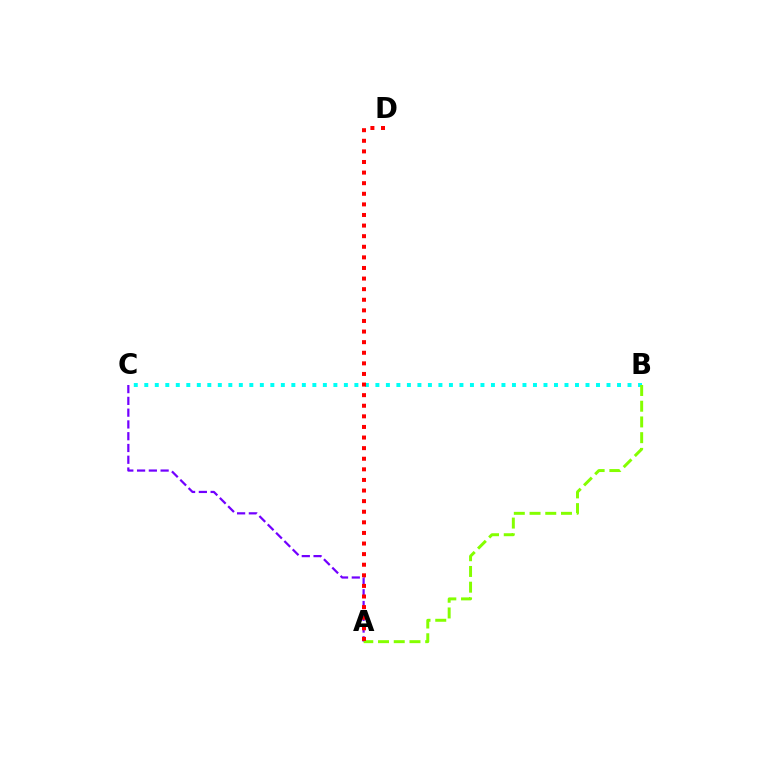{('B', 'C'): [{'color': '#00fff6', 'line_style': 'dotted', 'thickness': 2.85}], ('A', 'C'): [{'color': '#7200ff', 'line_style': 'dashed', 'thickness': 1.6}], ('A', 'B'): [{'color': '#84ff00', 'line_style': 'dashed', 'thickness': 2.14}], ('A', 'D'): [{'color': '#ff0000', 'line_style': 'dotted', 'thickness': 2.88}]}